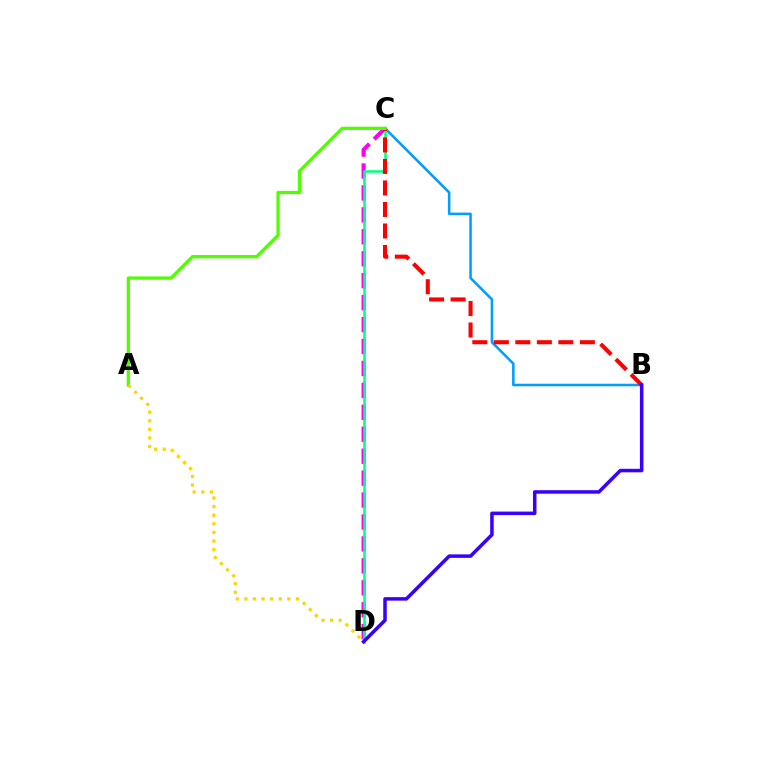{('B', 'C'): [{'color': '#009eff', 'line_style': 'solid', 'thickness': 1.84}, {'color': '#ff0000', 'line_style': 'dashed', 'thickness': 2.92}], ('C', 'D'): [{'color': '#ff00ed', 'line_style': 'dashed', 'thickness': 2.98}, {'color': '#00ff86', 'line_style': 'solid', 'thickness': 1.84}], ('A', 'C'): [{'color': '#4fff00', 'line_style': 'solid', 'thickness': 2.35}], ('B', 'D'): [{'color': '#3700ff', 'line_style': 'solid', 'thickness': 2.52}], ('A', 'D'): [{'color': '#ffd500', 'line_style': 'dotted', 'thickness': 2.34}]}